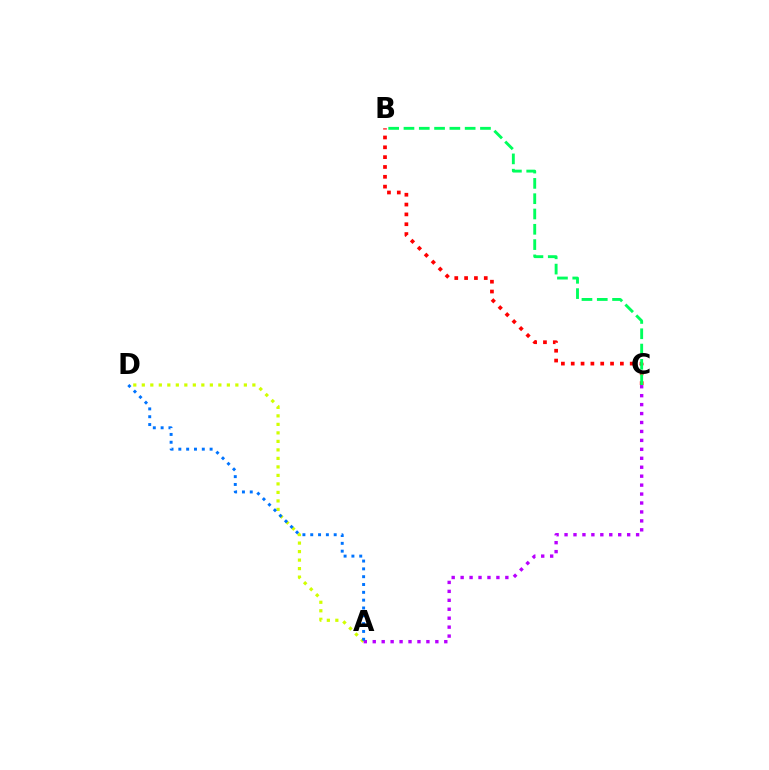{('A', 'D'): [{'color': '#d1ff00', 'line_style': 'dotted', 'thickness': 2.31}, {'color': '#0074ff', 'line_style': 'dotted', 'thickness': 2.12}], ('B', 'C'): [{'color': '#ff0000', 'line_style': 'dotted', 'thickness': 2.67}, {'color': '#00ff5c', 'line_style': 'dashed', 'thickness': 2.08}], ('A', 'C'): [{'color': '#b900ff', 'line_style': 'dotted', 'thickness': 2.43}]}